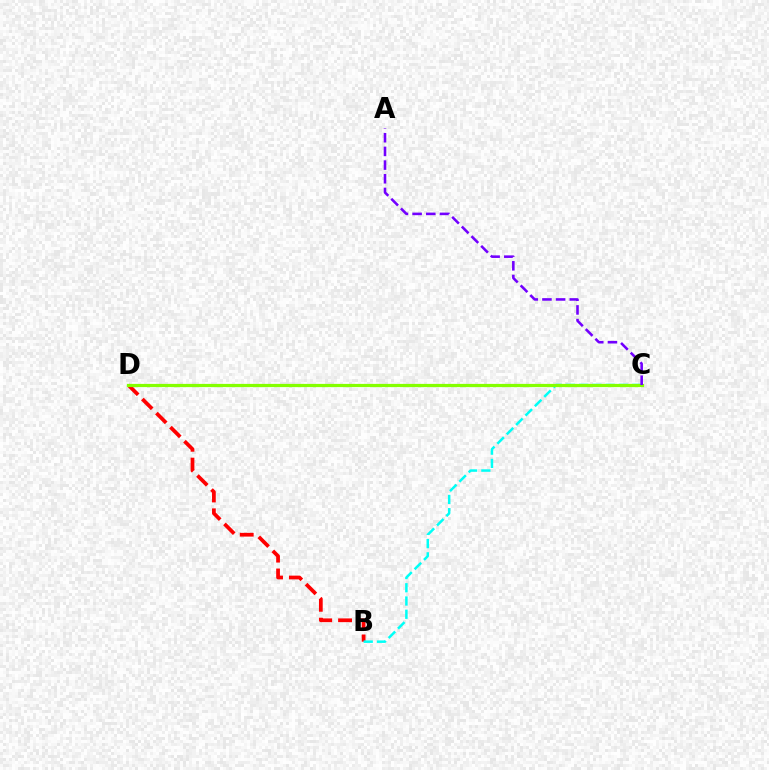{('B', 'D'): [{'color': '#ff0000', 'line_style': 'dashed', 'thickness': 2.7}], ('B', 'C'): [{'color': '#00fff6', 'line_style': 'dashed', 'thickness': 1.8}], ('C', 'D'): [{'color': '#84ff00', 'line_style': 'solid', 'thickness': 2.32}], ('A', 'C'): [{'color': '#7200ff', 'line_style': 'dashed', 'thickness': 1.86}]}